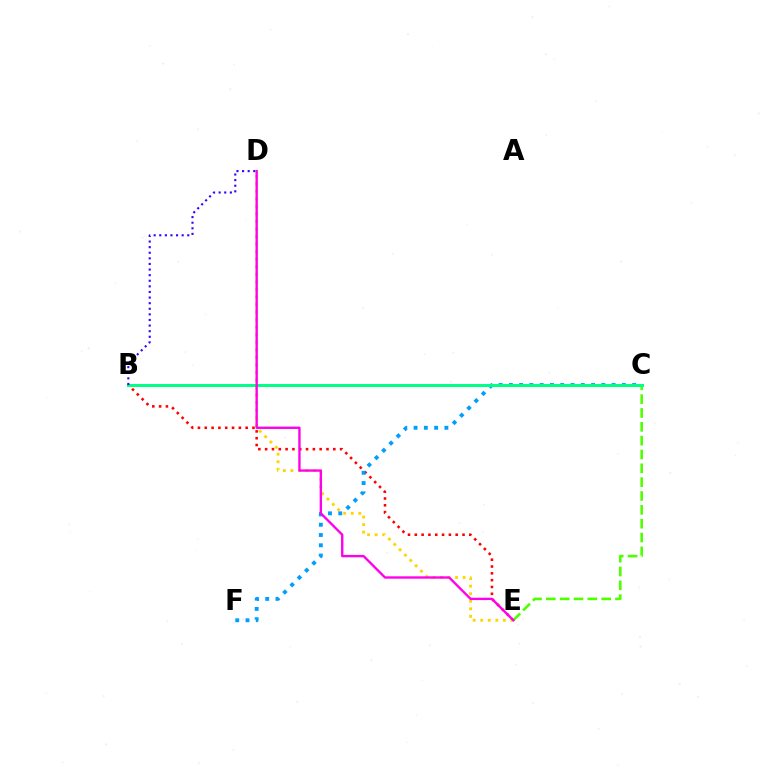{('B', 'E'): [{'color': '#ff0000', 'line_style': 'dotted', 'thickness': 1.85}], ('D', 'E'): [{'color': '#ffd500', 'line_style': 'dotted', 'thickness': 2.05}, {'color': '#ff00ed', 'line_style': 'solid', 'thickness': 1.7}], ('C', 'F'): [{'color': '#009eff', 'line_style': 'dotted', 'thickness': 2.79}], ('C', 'E'): [{'color': '#4fff00', 'line_style': 'dashed', 'thickness': 1.88}], ('B', 'C'): [{'color': '#00ff86', 'line_style': 'solid', 'thickness': 2.14}], ('B', 'D'): [{'color': '#3700ff', 'line_style': 'dotted', 'thickness': 1.52}]}